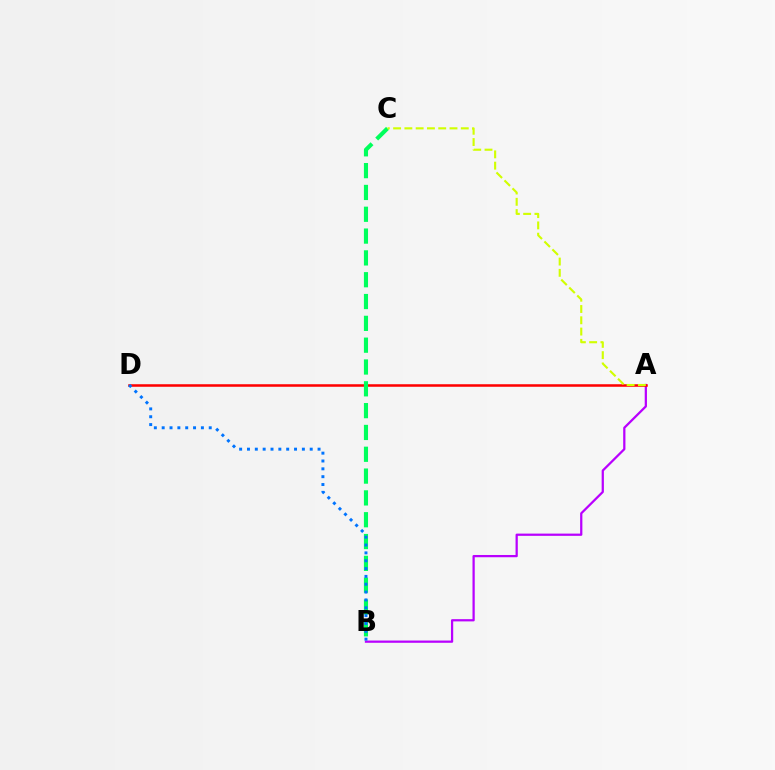{('A', 'B'): [{'color': '#b900ff', 'line_style': 'solid', 'thickness': 1.62}], ('A', 'D'): [{'color': '#ff0000', 'line_style': 'solid', 'thickness': 1.82}], ('B', 'C'): [{'color': '#00ff5c', 'line_style': 'dashed', 'thickness': 2.96}], ('B', 'D'): [{'color': '#0074ff', 'line_style': 'dotted', 'thickness': 2.13}], ('A', 'C'): [{'color': '#d1ff00', 'line_style': 'dashed', 'thickness': 1.53}]}